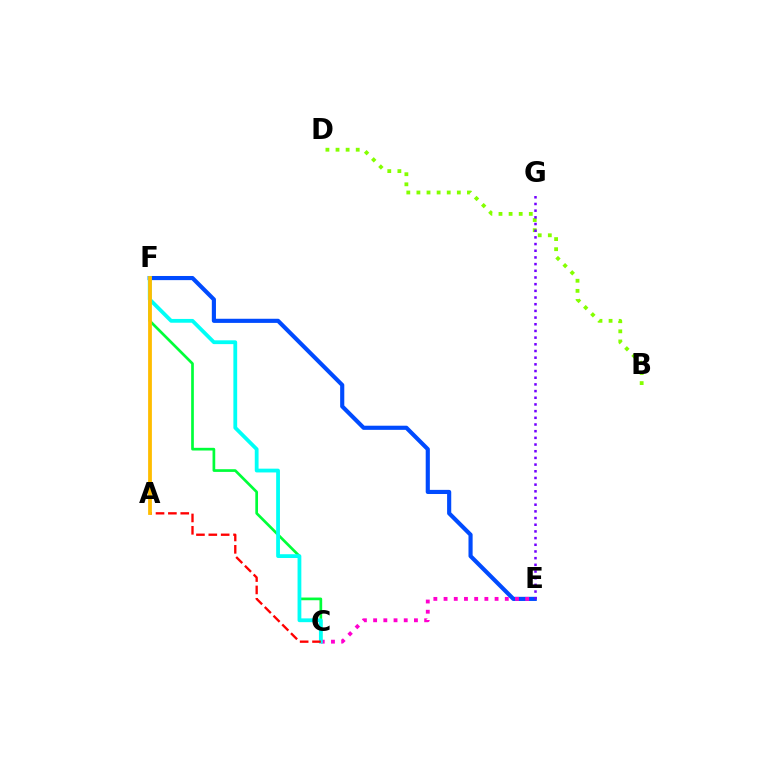{('B', 'D'): [{'color': '#84ff00', 'line_style': 'dotted', 'thickness': 2.75}], ('E', 'F'): [{'color': '#004bff', 'line_style': 'solid', 'thickness': 2.98}], ('C', 'E'): [{'color': '#ff00cf', 'line_style': 'dotted', 'thickness': 2.77}], ('E', 'G'): [{'color': '#7200ff', 'line_style': 'dotted', 'thickness': 1.82}], ('C', 'F'): [{'color': '#00ff39', 'line_style': 'solid', 'thickness': 1.94}, {'color': '#00fff6', 'line_style': 'solid', 'thickness': 2.73}], ('A', 'C'): [{'color': '#ff0000', 'line_style': 'dashed', 'thickness': 1.68}], ('A', 'F'): [{'color': '#ffbd00', 'line_style': 'solid', 'thickness': 2.72}]}